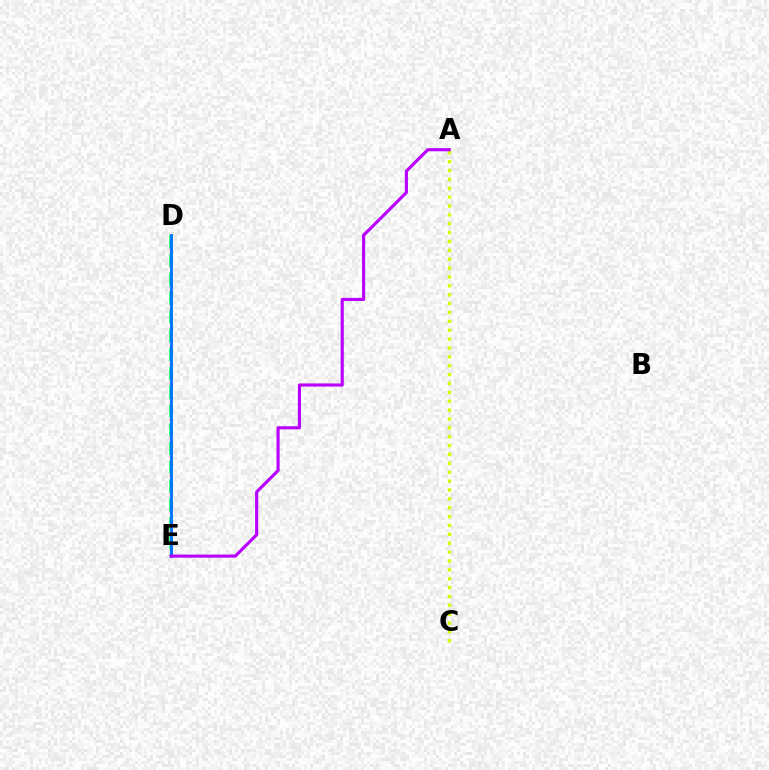{('D', 'E'): [{'color': '#ff0000', 'line_style': 'dotted', 'thickness': 1.67}, {'color': '#00ff5c', 'line_style': 'dashed', 'thickness': 2.56}, {'color': '#0074ff', 'line_style': 'solid', 'thickness': 2.07}], ('A', 'C'): [{'color': '#d1ff00', 'line_style': 'dotted', 'thickness': 2.41}], ('A', 'E'): [{'color': '#b900ff', 'line_style': 'solid', 'thickness': 2.26}]}